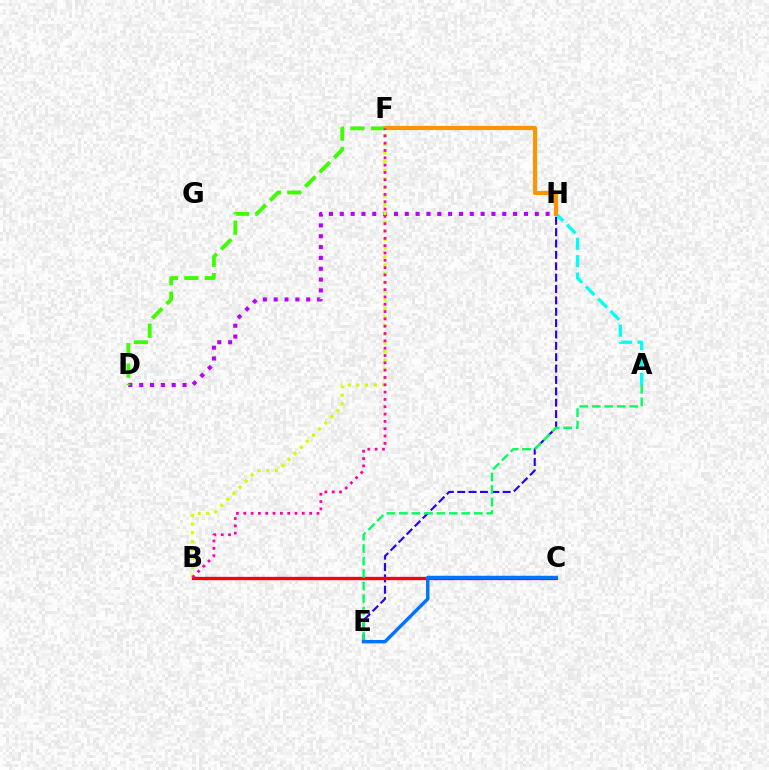{('E', 'H'): [{'color': '#2500ff', 'line_style': 'dashed', 'thickness': 1.54}], ('B', 'C'): [{'color': '#ff0000', 'line_style': 'solid', 'thickness': 2.39}], ('A', 'E'): [{'color': '#00ff5c', 'line_style': 'dashed', 'thickness': 1.7}], ('A', 'H'): [{'color': '#00fff6', 'line_style': 'dashed', 'thickness': 2.37}], ('F', 'H'): [{'color': '#ff9400', 'line_style': 'solid', 'thickness': 2.97}], ('D', 'H'): [{'color': '#b900ff', 'line_style': 'dotted', 'thickness': 2.94}], ('C', 'E'): [{'color': '#0074ff', 'line_style': 'solid', 'thickness': 2.47}], ('D', 'F'): [{'color': '#3dff00', 'line_style': 'dashed', 'thickness': 2.78}], ('B', 'F'): [{'color': '#d1ff00', 'line_style': 'dotted', 'thickness': 2.35}, {'color': '#ff00ac', 'line_style': 'dotted', 'thickness': 1.99}]}